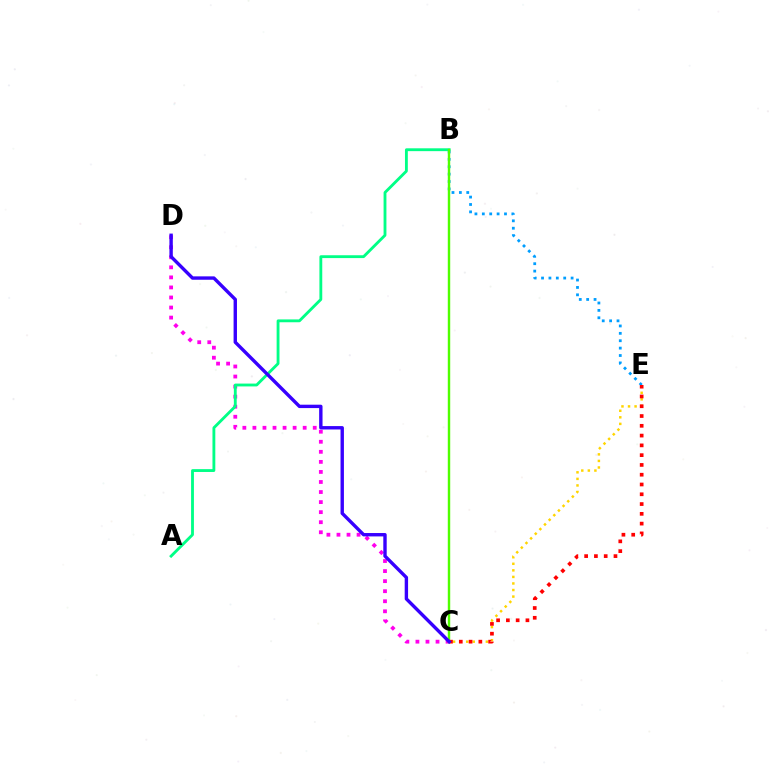{('B', 'E'): [{'color': '#009eff', 'line_style': 'dotted', 'thickness': 2.01}], ('C', 'E'): [{'color': '#ffd500', 'line_style': 'dotted', 'thickness': 1.78}, {'color': '#ff0000', 'line_style': 'dotted', 'thickness': 2.66}], ('C', 'D'): [{'color': '#ff00ed', 'line_style': 'dotted', 'thickness': 2.73}, {'color': '#3700ff', 'line_style': 'solid', 'thickness': 2.44}], ('A', 'B'): [{'color': '#00ff86', 'line_style': 'solid', 'thickness': 2.05}], ('B', 'C'): [{'color': '#4fff00', 'line_style': 'solid', 'thickness': 1.75}]}